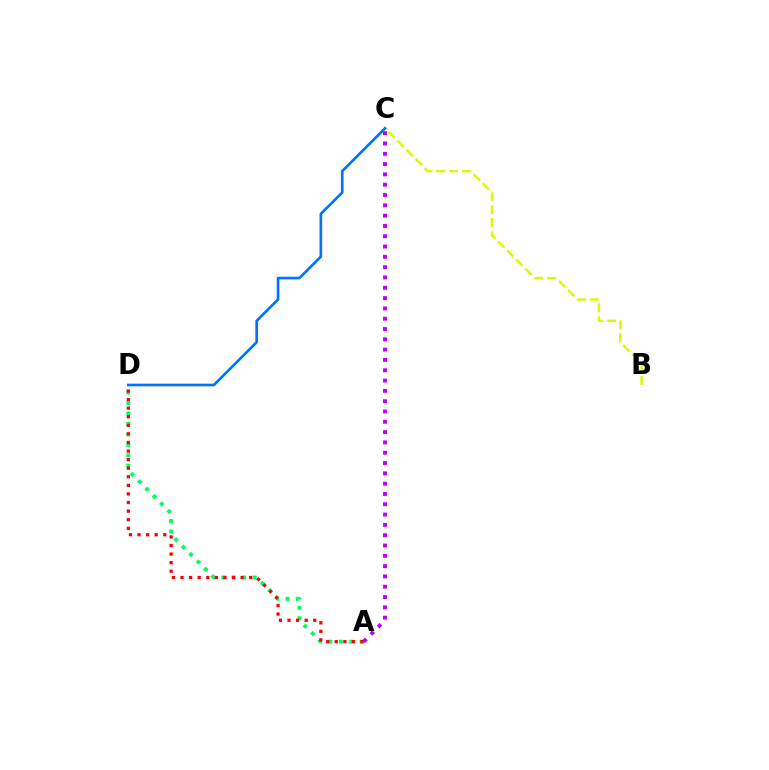{('A', 'D'): [{'color': '#00ff5c', 'line_style': 'dotted', 'thickness': 2.84}, {'color': '#ff0000', 'line_style': 'dotted', 'thickness': 2.33}], ('A', 'C'): [{'color': '#b900ff', 'line_style': 'dotted', 'thickness': 2.8}], ('B', 'C'): [{'color': '#d1ff00', 'line_style': 'dashed', 'thickness': 1.75}], ('C', 'D'): [{'color': '#0074ff', 'line_style': 'solid', 'thickness': 1.92}]}